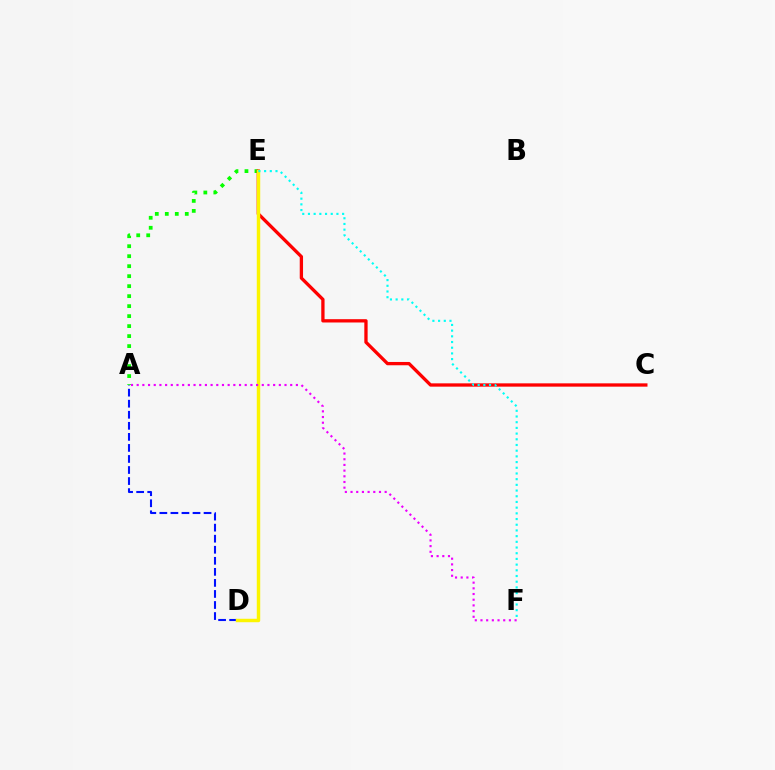{('A', 'E'): [{'color': '#08ff00', 'line_style': 'dotted', 'thickness': 2.71}], ('A', 'D'): [{'color': '#0010ff', 'line_style': 'dashed', 'thickness': 1.5}], ('C', 'E'): [{'color': '#ff0000', 'line_style': 'solid', 'thickness': 2.38}], ('D', 'E'): [{'color': '#fcf500', 'line_style': 'solid', 'thickness': 2.48}], ('A', 'F'): [{'color': '#ee00ff', 'line_style': 'dotted', 'thickness': 1.54}], ('E', 'F'): [{'color': '#00fff6', 'line_style': 'dotted', 'thickness': 1.55}]}